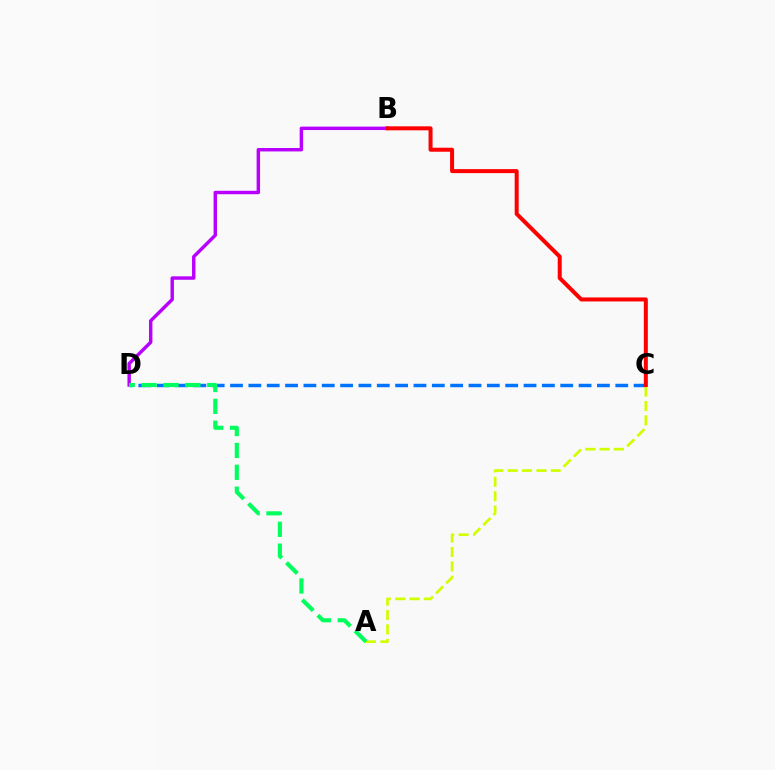{('B', 'D'): [{'color': '#b900ff', 'line_style': 'solid', 'thickness': 2.47}], ('C', 'D'): [{'color': '#0074ff', 'line_style': 'dashed', 'thickness': 2.49}], ('A', 'C'): [{'color': '#d1ff00', 'line_style': 'dashed', 'thickness': 1.95}], ('A', 'D'): [{'color': '#00ff5c', 'line_style': 'dashed', 'thickness': 2.97}], ('B', 'C'): [{'color': '#ff0000', 'line_style': 'solid', 'thickness': 2.89}]}